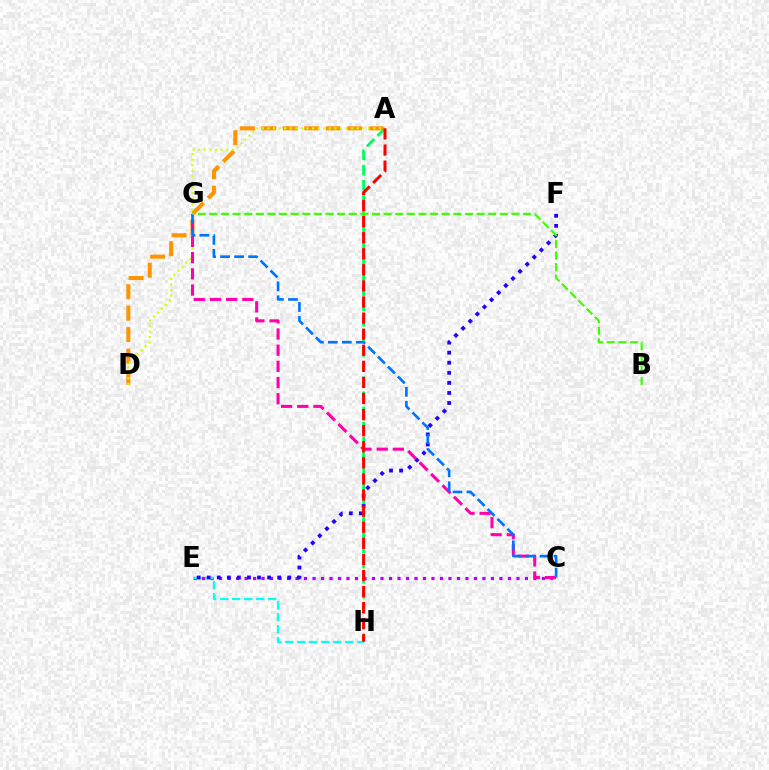{('A', 'H'): [{'color': '#00ff5c', 'line_style': 'dashed', 'thickness': 2.05}, {'color': '#ff0000', 'line_style': 'dashed', 'thickness': 2.19}], ('C', 'E'): [{'color': '#b900ff', 'line_style': 'dotted', 'thickness': 2.31}], ('E', 'H'): [{'color': '#00fff6', 'line_style': 'dashed', 'thickness': 1.63}], ('E', 'F'): [{'color': '#2500ff', 'line_style': 'dotted', 'thickness': 2.73}], ('A', 'D'): [{'color': '#ff9400', 'line_style': 'dashed', 'thickness': 2.91}, {'color': '#d1ff00', 'line_style': 'dotted', 'thickness': 1.51}], ('C', 'G'): [{'color': '#ff00ac', 'line_style': 'dashed', 'thickness': 2.2}, {'color': '#0074ff', 'line_style': 'dashed', 'thickness': 1.9}], ('B', 'G'): [{'color': '#3dff00', 'line_style': 'dashed', 'thickness': 1.58}]}